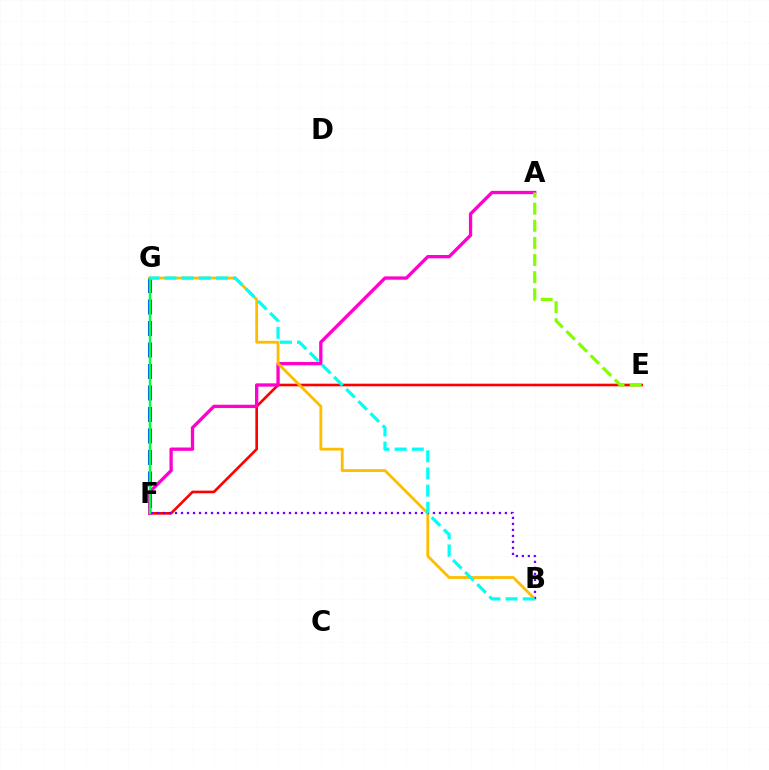{('F', 'G'): [{'color': '#004bff', 'line_style': 'dashed', 'thickness': 2.92}, {'color': '#00ff39', 'line_style': 'solid', 'thickness': 1.75}], ('E', 'F'): [{'color': '#ff0000', 'line_style': 'solid', 'thickness': 1.9}], ('A', 'F'): [{'color': '#ff00cf', 'line_style': 'solid', 'thickness': 2.39}], ('B', 'G'): [{'color': '#ffbd00', 'line_style': 'solid', 'thickness': 2.02}, {'color': '#00fff6', 'line_style': 'dashed', 'thickness': 2.33}], ('B', 'F'): [{'color': '#7200ff', 'line_style': 'dotted', 'thickness': 1.63}], ('A', 'E'): [{'color': '#84ff00', 'line_style': 'dashed', 'thickness': 2.33}]}